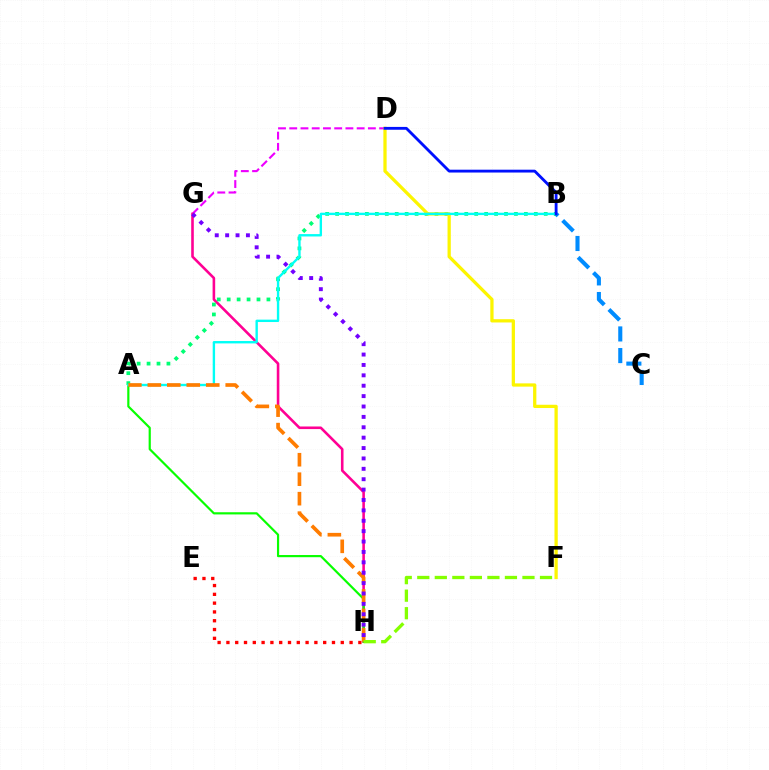{('D', 'G'): [{'color': '#ee00ff', 'line_style': 'dashed', 'thickness': 1.53}], ('G', 'H'): [{'color': '#ff0094', 'line_style': 'solid', 'thickness': 1.87}, {'color': '#7200ff', 'line_style': 'dotted', 'thickness': 2.82}], ('B', 'C'): [{'color': '#008cff', 'line_style': 'dashed', 'thickness': 2.94}], ('A', 'B'): [{'color': '#00ff74', 'line_style': 'dotted', 'thickness': 2.7}, {'color': '#00fff6', 'line_style': 'solid', 'thickness': 1.71}], ('D', 'F'): [{'color': '#fcf500', 'line_style': 'solid', 'thickness': 2.35}], ('A', 'H'): [{'color': '#08ff00', 'line_style': 'solid', 'thickness': 1.57}, {'color': '#ff7c00', 'line_style': 'dashed', 'thickness': 2.65}], ('E', 'H'): [{'color': '#ff0000', 'line_style': 'dotted', 'thickness': 2.39}], ('F', 'H'): [{'color': '#84ff00', 'line_style': 'dashed', 'thickness': 2.38}], ('B', 'D'): [{'color': '#0010ff', 'line_style': 'solid', 'thickness': 2.05}]}